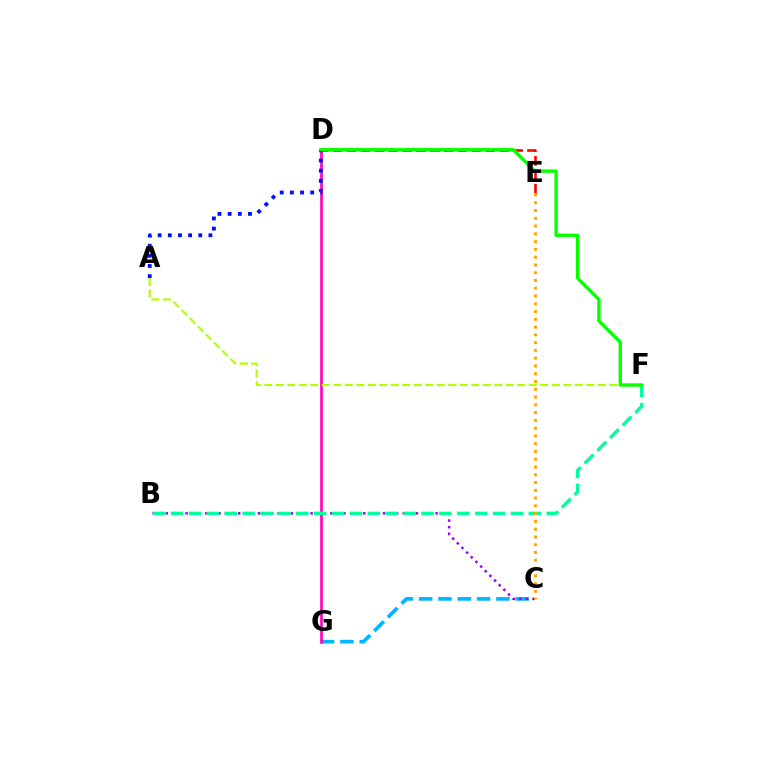{('D', 'E'): [{'color': '#ff0000', 'line_style': 'dashed', 'thickness': 1.89}], ('C', 'G'): [{'color': '#00b5ff', 'line_style': 'dashed', 'thickness': 2.62}], ('D', 'G'): [{'color': '#ff00bd', 'line_style': 'solid', 'thickness': 1.91}], ('A', 'D'): [{'color': '#0010ff', 'line_style': 'dotted', 'thickness': 2.76}], ('A', 'F'): [{'color': '#b3ff00', 'line_style': 'dashed', 'thickness': 1.56}], ('B', 'C'): [{'color': '#9b00ff', 'line_style': 'dotted', 'thickness': 1.79}], ('B', 'F'): [{'color': '#00ff9d', 'line_style': 'dashed', 'thickness': 2.43}], ('D', 'F'): [{'color': '#08ff00', 'line_style': 'solid', 'thickness': 2.41}], ('C', 'E'): [{'color': '#ffa500', 'line_style': 'dotted', 'thickness': 2.11}]}